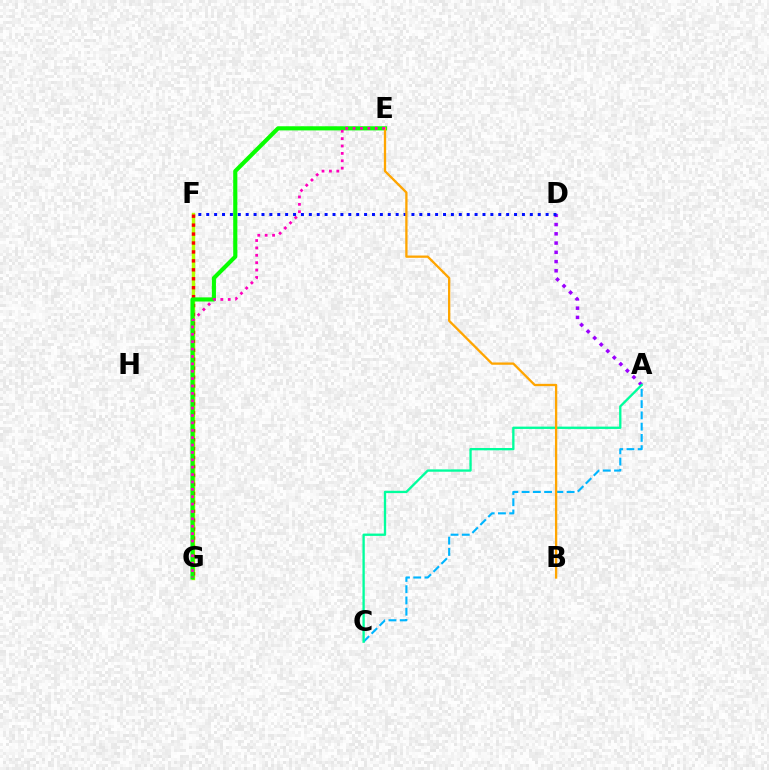{('F', 'G'): [{'color': '#b3ff00', 'line_style': 'solid', 'thickness': 2.46}, {'color': '#ff0000', 'line_style': 'dotted', 'thickness': 2.43}], ('A', 'D'): [{'color': '#9b00ff', 'line_style': 'dotted', 'thickness': 2.51}], ('D', 'F'): [{'color': '#0010ff', 'line_style': 'dotted', 'thickness': 2.14}], ('A', 'C'): [{'color': '#00b5ff', 'line_style': 'dashed', 'thickness': 1.53}, {'color': '#00ff9d', 'line_style': 'solid', 'thickness': 1.68}], ('E', 'G'): [{'color': '#08ff00', 'line_style': 'solid', 'thickness': 2.97}, {'color': '#ff00bd', 'line_style': 'dotted', 'thickness': 2.01}], ('B', 'E'): [{'color': '#ffa500', 'line_style': 'solid', 'thickness': 1.66}]}